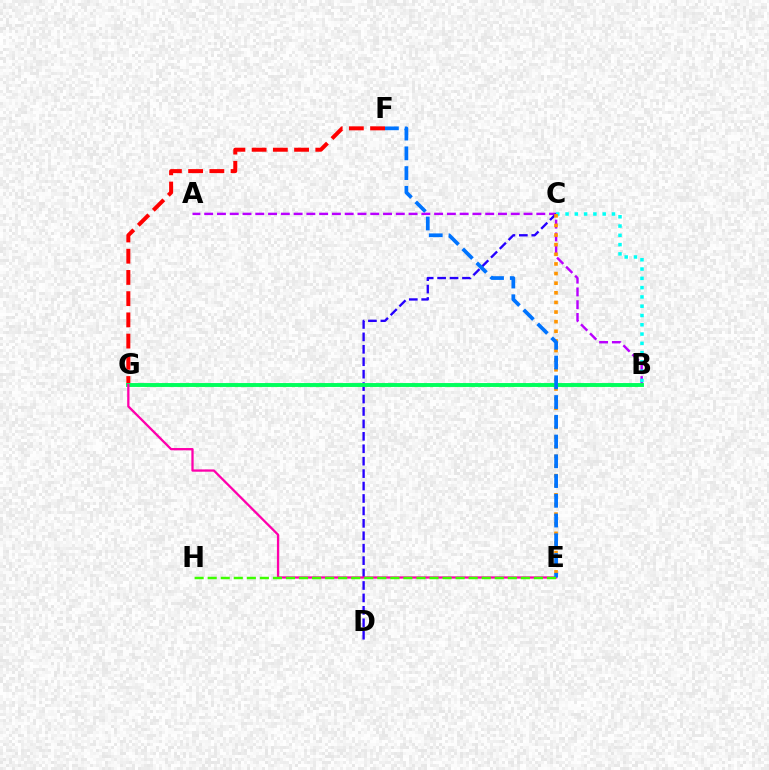{('B', 'G'): [{'color': '#d1ff00', 'line_style': 'dotted', 'thickness': 2.22}, {'color': '#00ff5c', 'line_style': 'solid', 'thickness': 2.81}], ('A', 'B'): [{'color': '#b900ff', 'line_style': 'dashed', 'thickness': 1.74}], ('B', 'C'): [{'color': '#00fff6', 'line_style': 'dotted', 'thickness': 2.52}], ('F', 'G'): [{'color': '#ff0000', 'line_style': 'dashed', 'thickness': 2.88}], ('C', 'D'): [{'color': '#2500ff', 'line_style': 'dashed', 'thickness': 1.69}], ('C', 'E'): [{'color': '#ff9400', 'line_style': 'dotted', 'thickness': 2.61}], ('E', 'G'): [{'color': '#ff00ac', 'line_style': 'solid', 'thickness': 1.64}], ('E', 'F'): [{'color': '#0074ff', 'line_style': 'dashed', 'thickness': 2.68}], ('E', 'H'): [{'color': '#3dff00', 'line_style': 'dashed', 'thickness': 1.77}]}